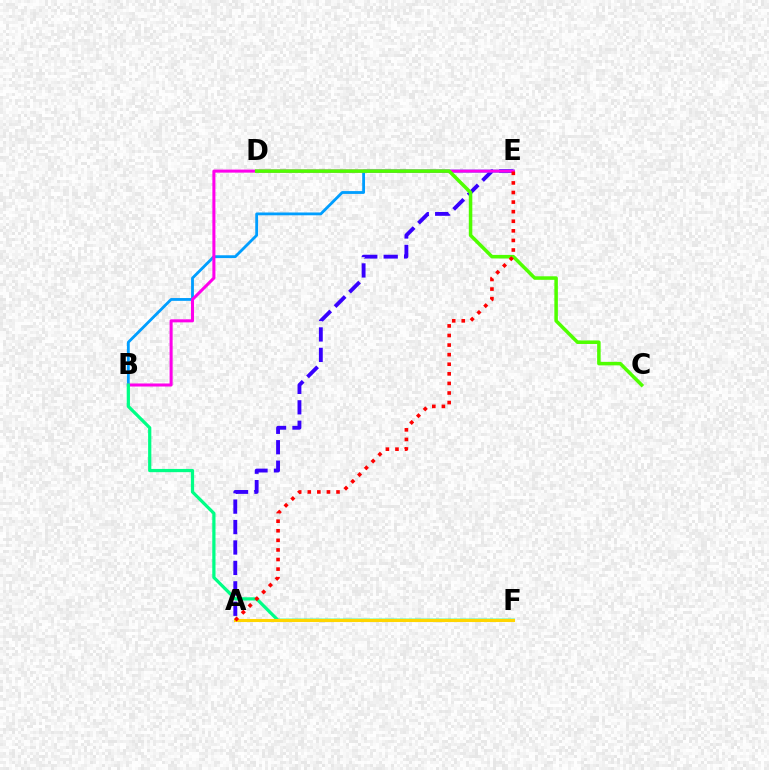{('A', 'E'): [{'color': '#3700ff', 'line_style': 'dashed', 'thickness': 2.78}, {'color': '#ff0000', 'line_style': 'dotted', 'thickness': 2.6}], ('B', 'E'): [{'color': '#009eff', 'line_style': 'solid', 'thickness': 2.02}, {'color': '#ff00ed', 'line_style': 'solid', 'thickness': 2.19}], ('C', 'D'): [{'color': '#4fff00', 'line_style': 'solid', 'thickness': 2.53}], ('B', 'F'): [{'color': '#00ff86', 'line_style': 'solid', 'thickness': 2.32}], ('A', 'F'): [{'color': '#ffd500', 'line_style': 'solid', 'thickness': 2.22}]}